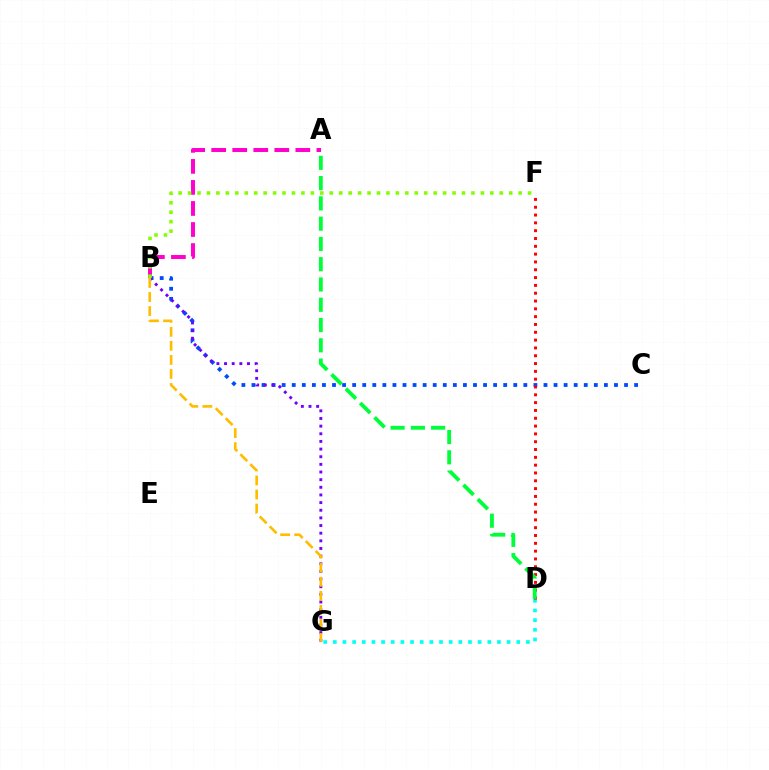{('D', 'G'): [{'color': '#00fff6', 'line_style': 'dotted', 'thickness': 2.62}], ('A', 'B'): [{'color': '#ff00cf', 'line_style': 'dashed', 'thickness': 2.86}], ('B', 'C'): [{'color': '#004bff', 'line_style': 'dotted', 'thickness': 2.74}], ('B', 'G'): [{'color': '#7200ff', 'line_style': 'dotted', 'thickness': 2.08}, {'color': '#ffbd00', 'line_style': 'dashed', 'thickness': 1.91}], ('B', 'F'): [{'color': '#84ff00', 'line_style': 'dotted', 'thickness': 2.57}], ('D', 'F'): [{'color': '#ff0000', 'line_style': 'dotted', 'thickness': 2.12}], ('A', 'D'): [{'color': '#00ff39', 'line_style': 'dashed', 'thickness': 2.75}]}